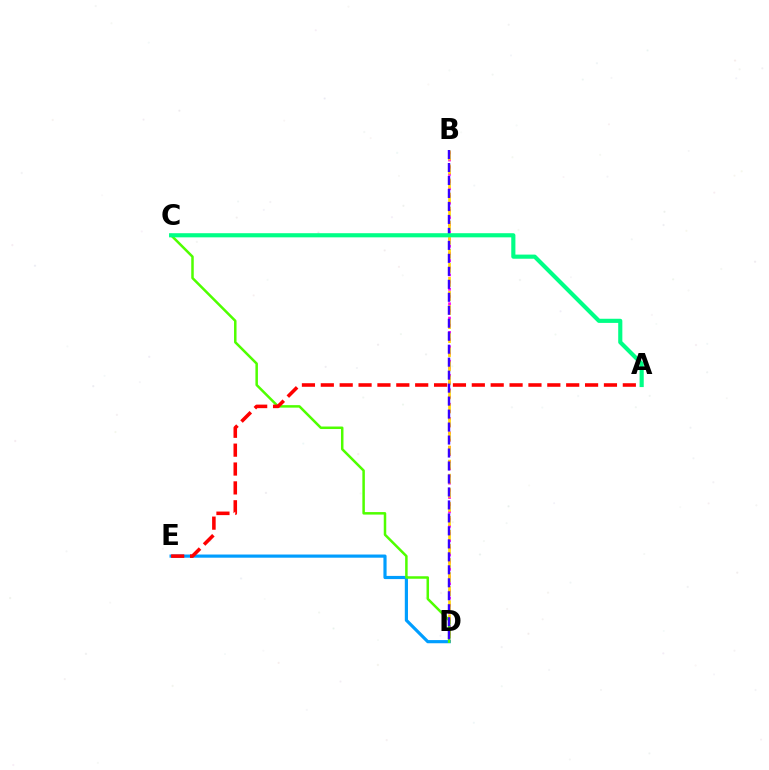{('B', 'D'): [{'color': '#ff00ed', 'line_style': 'dotted', 'thickness': 1.95}, {'color': '#ffd500', 'line_style': 'dashed', 'thickness': 1.91}, {'color': '#3700ff', 'line_style': 'dashed', 'thickness': 1.76}], ('D', 'E'): [{'color': '#009eff', 'line_style': 'solid', 'thickness': 2.28}], ('C', 'D'): [{'color': '#4fff00', 'line_style': 'solid', 'thickness': 1.8}], ('A', 'E'): [{'color': '#ff0000', 'line_style': 'dashed', 'thickness': 2.56}], ('A', 'C'): [{'color': '#00ff86', 'line_style': 'solid', 'thickness': 2.98}]}